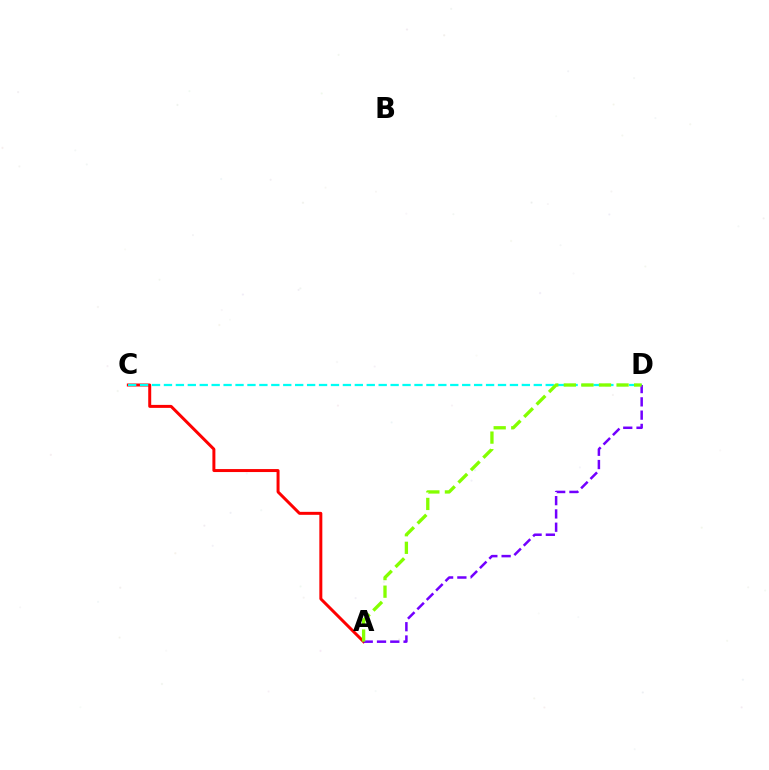{('A', 'C'): [{'color': '#ff0000', 'line_style': 'solid', 'thickness': 2.15}], ('C', 'D'): [{'color': '#00fff6', 'line_style': 'dashed', 'thickness': 1.62}], ('A', 'D'): [{'color': '#7200ff', 'line_style': 'dashed', 'thickness': 1.8}, {'color': '#84ff00', 'line_style': 'dashed', 'thickness': 2.39}]}